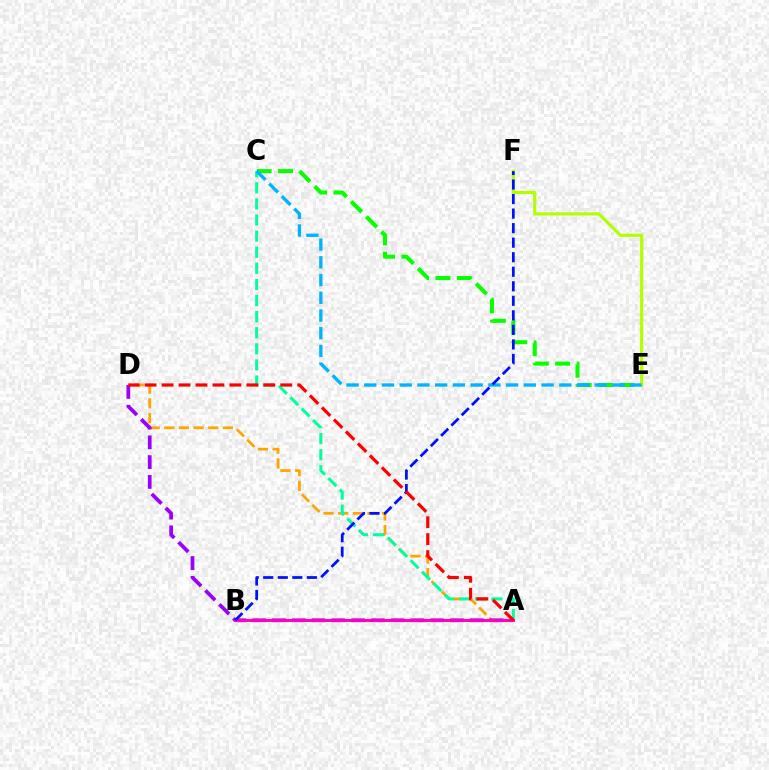{('A', 'D'): [{'color': '#ffa500', 'line_style': 'dashed', 'thickness': 1.99}, {'color': '#9b00ff', 'line_style': 'dashed', 'thickness': 2.69}, {'color': '#ff0000', 'line_style': 'dashed', 'thickness': 2.3}], ('C', 'E'): [{'color': '#08ff00', 'line_style': 'dashed', 'thickness': 2.91}, {'color': '#00b5ff', 'line_style': 'dashed', 'thickness': 2.41}], ('A', 'C'): [{'color': '#00ff9d', 'line_style': 'dashed', 'thickness': 2.19}], ('E', 'F'): [{'color': '#b3ff00', 'line_style': 'solid', 'thickness': 2.29}], ('A', 'B'): [{'color': '#ff00bd', 'line_style': 'solid', 'thickness': 2.11}], ('B', 'F'): [{'color': '#0010ff', 'line_style': 'dashed', 'thickness': 1.97}]}